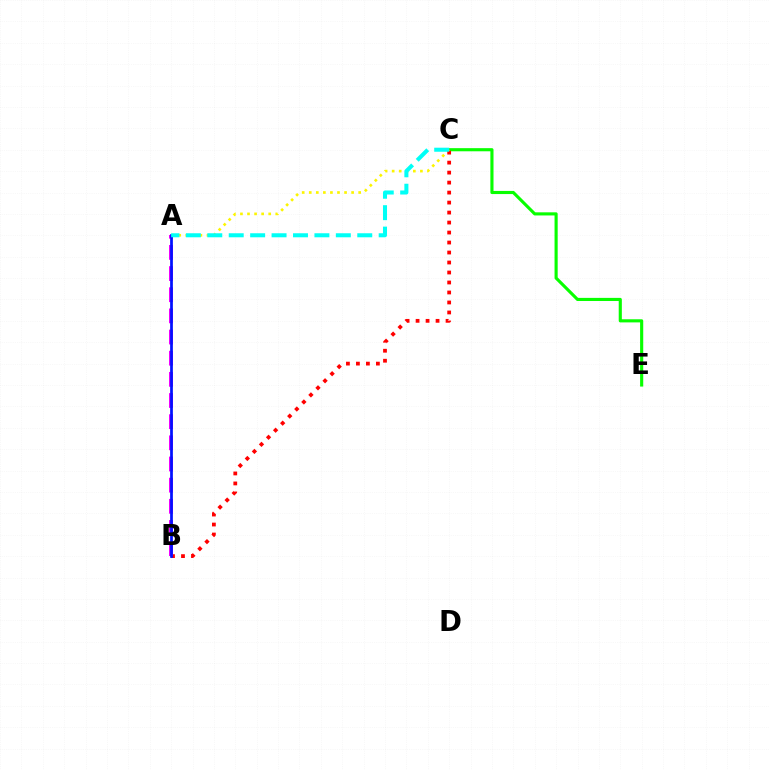{('C', 'E'): [{'color': '#08ff00', 'line_style': 'solid', 'thickness': 2.25}], ('A', 'C'): [{'color': '#fcf500', 'line_style': 'dotted', 'thickness': 1.92}, {'color': '#00fff6', 'line_style': 'dashed', 'thickness': 2.91}], ('B', 'C'): [{'color': '#ff0000', 'line_style': 'dotted', 'thickness': 2.71}], ('A', 'B'): [{'color': '#ee00ff', 'line_style': 'dashed', 'thickness': 2.87}, {'color': '#0010ff', 'line_style': 'solid', 'thickness': 1.97}]}